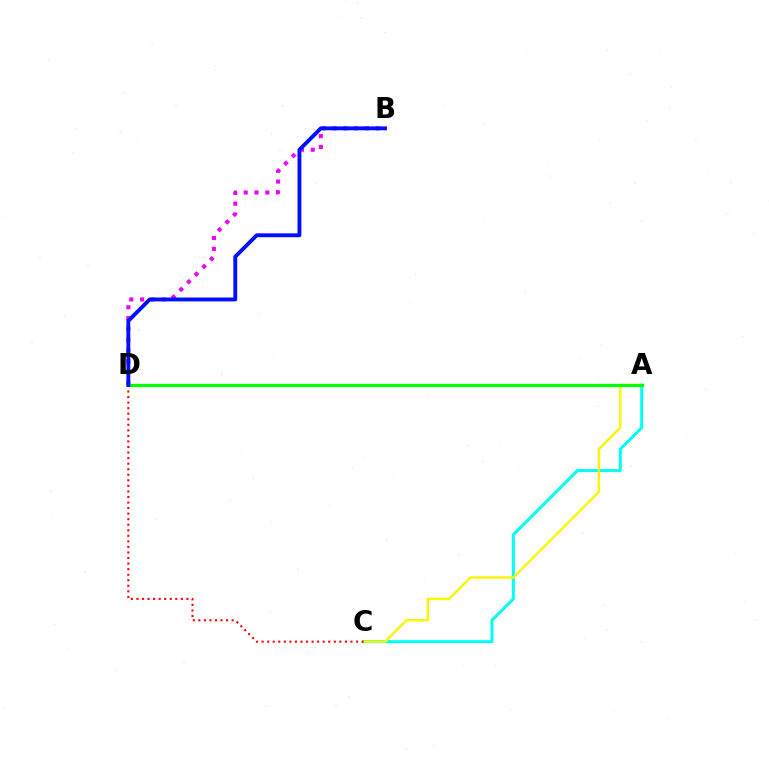{('B', 'D'): [{'color': '#ee00ff', 'line_style': 'dotted', 'thickness': 2.94}, {'color': '#0010ff', 'line_style': 'solid', 'thickness': 2.8}], ('A', 'C'): [{'color': '#00fff6', 'line_style': 'solid', 'thickness': 2.16}, {'color': '#fcf500', 'line_style': 'solid', 'thickness': 1.73}], ('A', 'D'): [{'color': '#08ff00', 'line_style': 'solid', 'thickness': 2.33}], ('C', 'D'): [{'color': '#ff0000', 'line_style': 'dotted', 'thickness': 1.51}]}